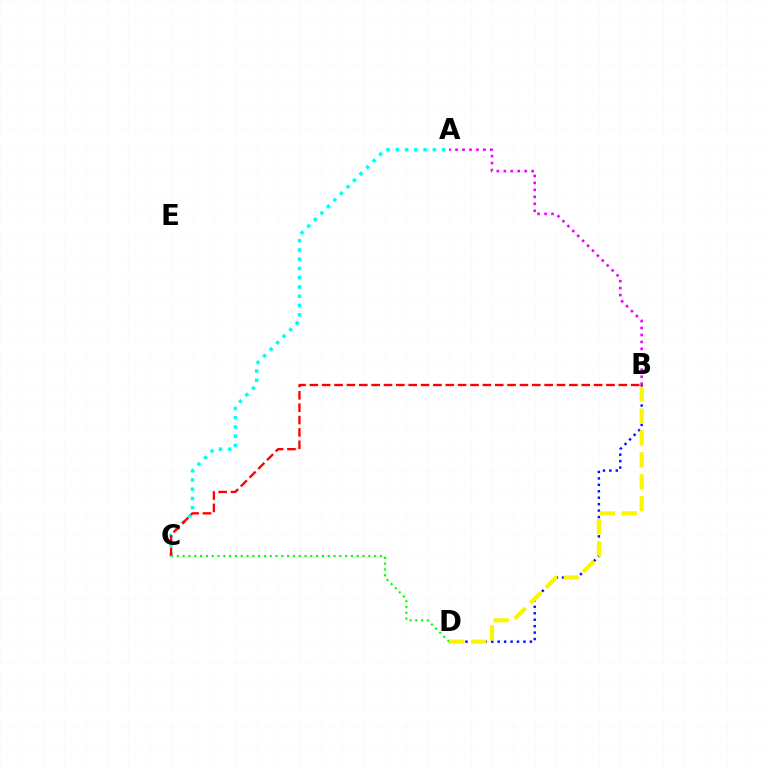{('A', 'C'): [{'color': '#00fff6', 'line_style': 'dotted', 'thickness': 2.51}], ('B', 'C'): [{'color': '#ff0000', 'line_style': 'dashed', 'thickness': 1.68}], ('B', 'D'): [{'color': '#0010ff', 'line_style': 'dotted', 'thickness': 1.75}, {'color': '#fcf500', 'line_style': 'dashed', 'thickness': 2.98}], ('A', 'B'): [{'color': '#ee00ff', 'line_style': 'dotted', 'thickness': 1.89}], ('C', 'D'): [{'color': '#08ff00', 'line_style': 'dotted', 'thickness': 1.58}]}